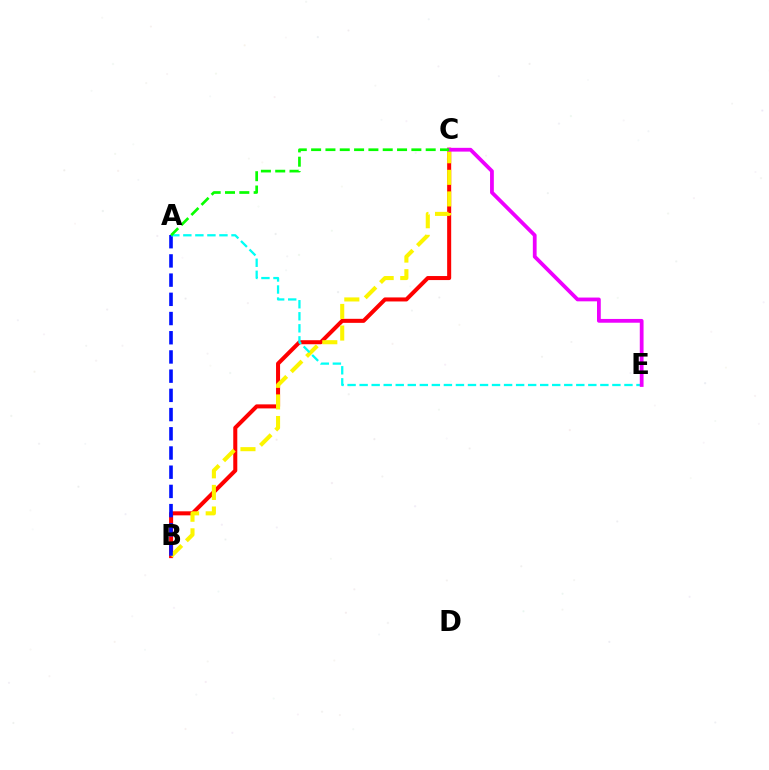{('B', 'C'): [{'color': '#ff0000', 'line_style': 'solid', 'thickness': 2.9}, {'color': '#fcf500', 'line_style': 'dashed', 'thickness': 2.93}], ('A', 'B'): [{'color': '#0010ff', 'line_style': 'dashed', 'thickness': 2.61}], ('A', 'E'): [{'color': '#00fff6', 'line_style': 'dashed', 'thickness': 1.64}], ('C', 'E'): [{'color': '#ee00ff', 'line_style': 'solid', 'thickness': 2.72}], ('A', 'C'): [{'color': '#08ff00', 'line_style': 'dashed', 'thickness': 1.95}]}